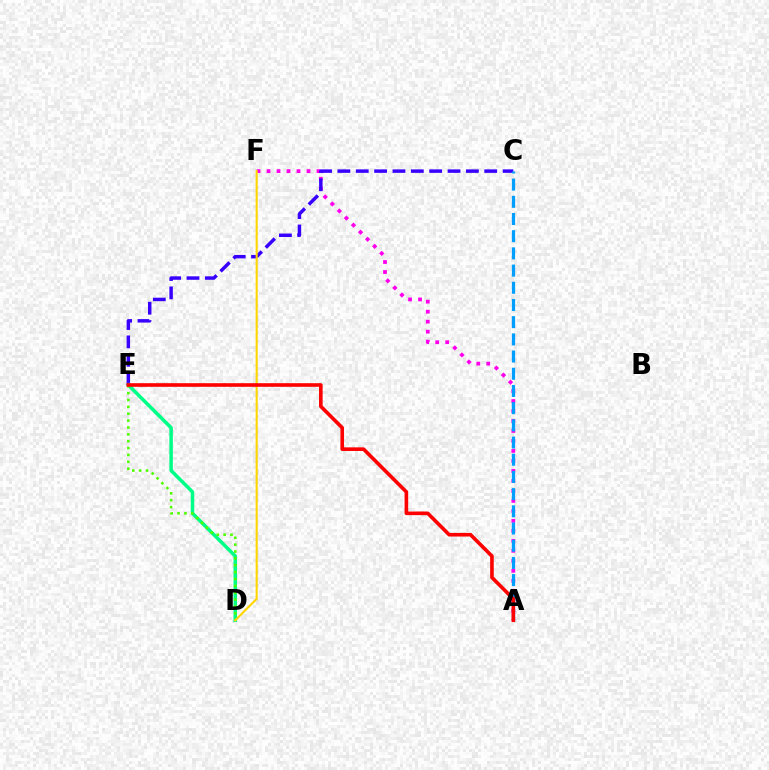{('A', 'F'): [{'color': '#ff00ed', 'line_style': 'dotted', 'thickness': 2.71}], ('C', 'E'): [{'color': '#3700ff', 'line_style': 'dashed', 'thickness': 2.49}], ('D', 'E'): [{'color': '#00ff86', 'line_style': 'solid', 'thickness': 2.53}, {'color': '#4fff00', 'line_style': 'dotted', 'thickness': 1.87}], ('A', 'C'): [{'color': '#009eff', 'line_style': 'dashed', 'thickness': 2.34}], ('D', 'F'): [{'color': '#ffd500', 'line_style': 'solid', 'thickness': 1.51}], ('A', 'E'): [{'color': '#ff0000', 'line_style': 'solid', 'thickness': 2.61}]}